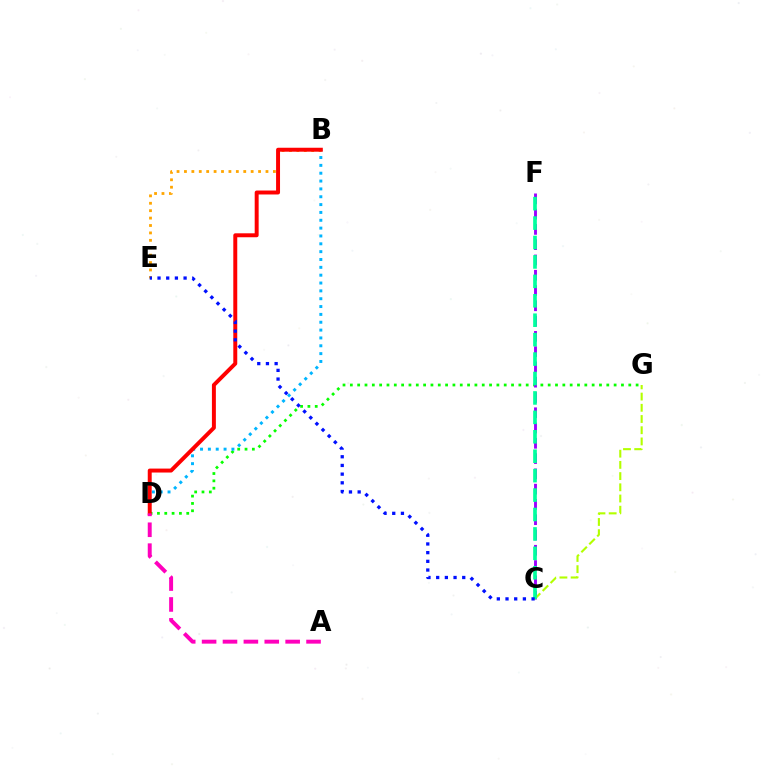{('D', 'G'): [{'color': '#08ff00', 'line_style': 'dotted', 'thickness': 1.99}], ('B', 'E'): [{'color': '#ffa500', 'line_style': 'dotted', 'thickness': 2.01}], ('C', 'F'): [{'color': '#9b00ff', 'line_style': 'dashed', 'thickness': 2.08}, {'color': '#00ff9d', 'line_style': 'dashed', 'thickness': 2.64}], ('B', 'D'): [{'color': '#00b5ff', 'line_style': 'dotted', 'thickness': 2.13}, {'color': '#ff0000', 'line_style': 'solid', 'thickness': 2.85}], ('C', 'G'): [{'color': '#b3ff00', 'line_style': 'dashed', 'thickness': 1.52}], ('A', 'D'): [{'color': '#ff00bd', 'line_style': 'dashed', 'thickness': 2.84}], ('C', 'E'): [{'color': '#0010ff', 'line_style': 'dotted', 'thickness': 2.36}]}